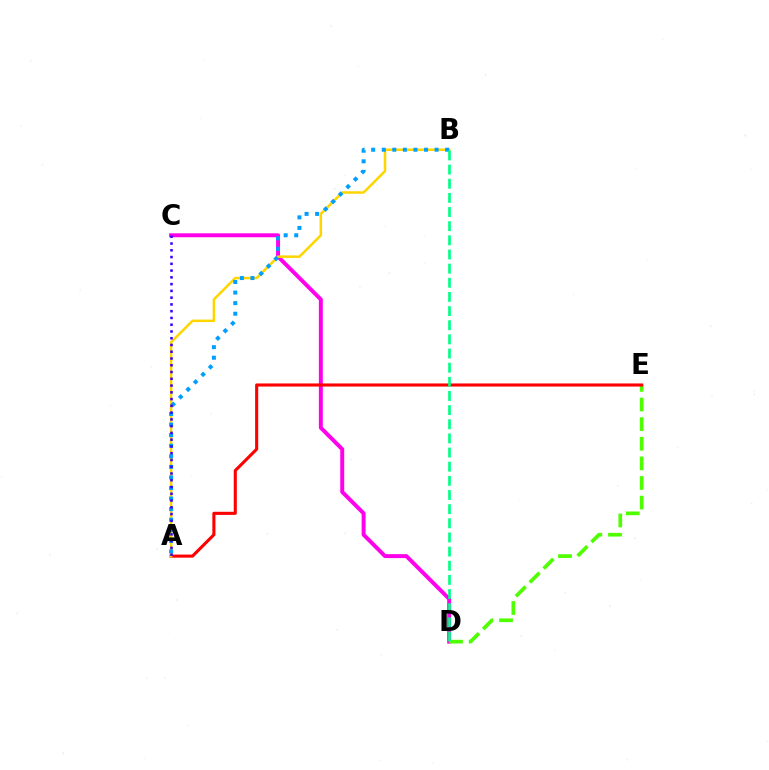{('C', 'D'): [{'color': '#ff00ed', 'line_style': 'solid', 'thickness': 2.84}], ('D', 'E'): [{'color': '#4fff00', 'line_style': 'dashed', 'thickness': 2.66}], ('A', 'E'): [{'color': '#ff0000', 'line_style': 'solid', 'thickness': 2.23}], ('A', 'B'): [{'color': '#ffd500', 'line_style': 'solid', 'thickness': 1.81}, {'color': '#009eff', 'line_style': 'dotted', 'thickness': 2.87}], ('A', 'C'): [{'color': '#3700ff', 'line_style': 'dotted', 'thickness': 1.84}], ('B', 'D'): [{'color': '#00ff86', 'line_style': 'dashed', 'thickness': 1.92}]}